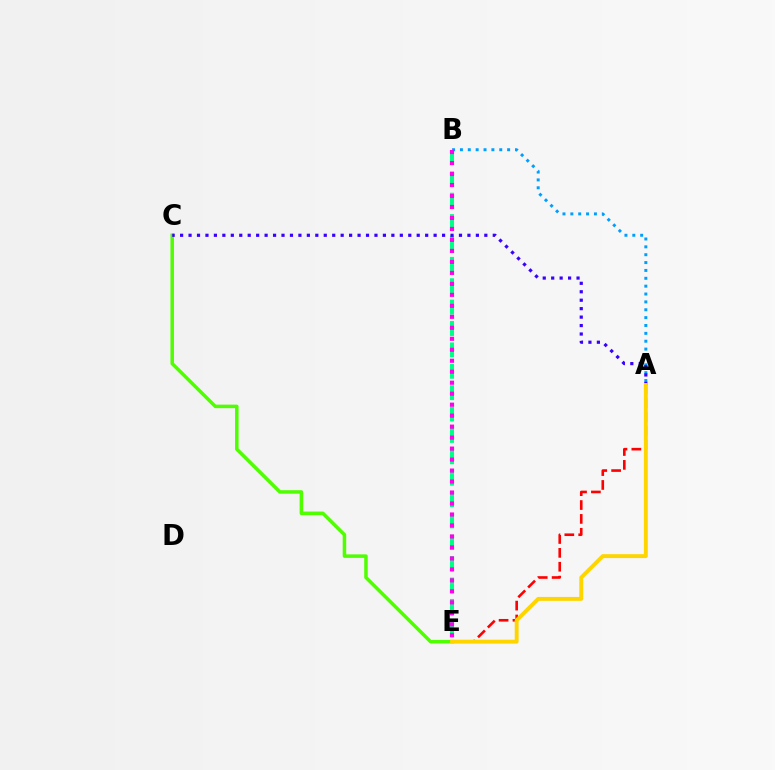{('A', 'B'): [{'color': '#009eff', 'line_style': 'dotted', 'thickness': 2.14}], ('A', 'E'): [{'color': '#ff0000', 'line_style': 'dashed', 'thickness': 1.88}, {'color': '#ffd500', 'line_style': 'solid', 'thickness': 2.82}], ('C', 'E'): [{'color': '#4fff00', 'line_style': 'solid', 'thickness': 2.53}], ('B', 'E'): [{'color': '#00ff86', 'line_style': 'dashed', 'thickness': 2.9}, {'color': '#ff00ed', 'line_style': 'dotted', 'thickness': 2.98}], ('A', 'C'): [{'color': '#3700ff', 'line_style': 'dotted', 'thickness': 2.3}]}